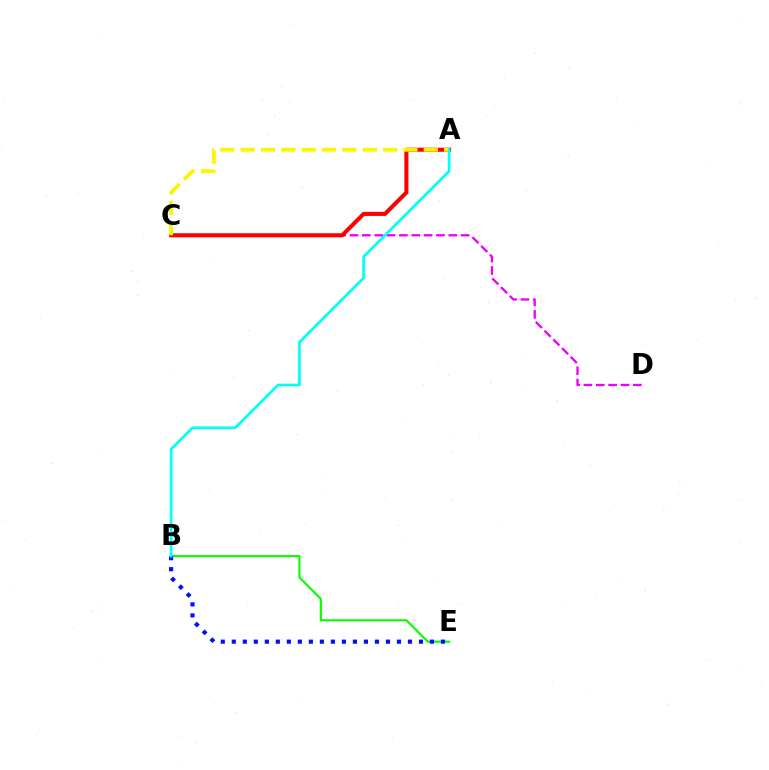{('B', 'E'): [{'color': '#08ff00', 'line_style': 'solid', 'thickness': 1.56}, {'color': '#0010ff', 'line_style': 'dotted', 'thickness': 2.99}], ('C', 'D'): [{'color': '#ee00ff', 'line_style': 'dashed', 'thickness': 1.68}], ('A', 'C'): [{'color': '#ff0000', 'line_style': 'solid', 'thickness': 2.93}, {'color': '#fcf500', 'line_style': 'dashed', 'thickness': 2.76}], ('A', 'B'): [{'color': '#00fff6', 'line_style': 'solid', 'thickness': 1.95}]}